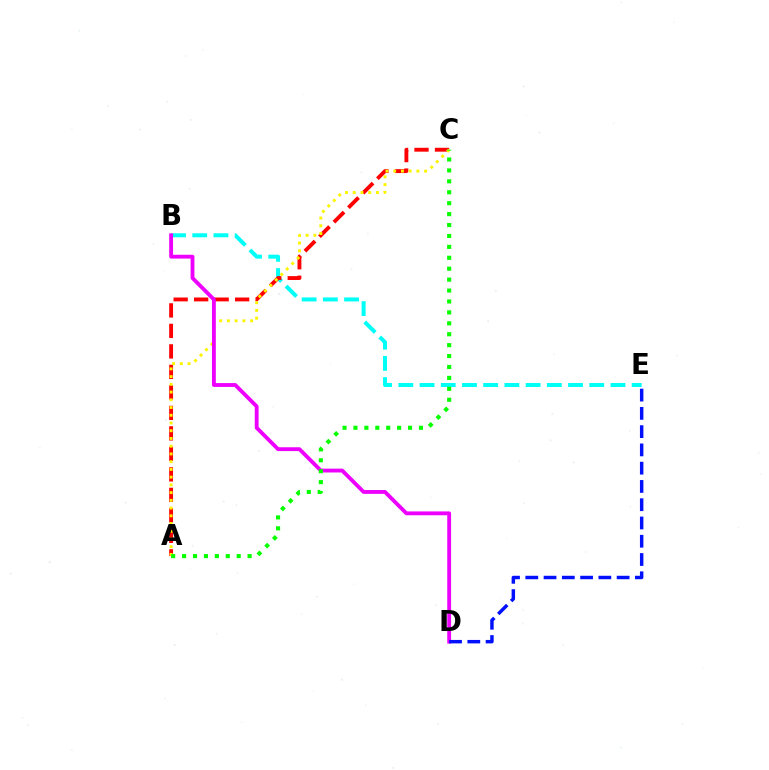{('B', 'E'): [{'color': '#00fff6', 'line_style': 'dashed', 'thickness': 2.88}], ('A', 'C'): [{'color': '#ff0000', 'line_style': 'dashed', 'thickness': 2.78}, {'color': '#fcf500', 'line_style': 'dotted', 'thickness': 2.1}, {'color': '#08ff00', 'line_style': 'dotted', 'thickness': 2.97}], ('B', 'D'): [{'color': '#ee00ff', 'line_style': 'solid', 'thickness': 2.77}], ('D', 'E'): [{'color': '#0010ff', 'line_style': 'dashed', 'thickness': 2.48}]}